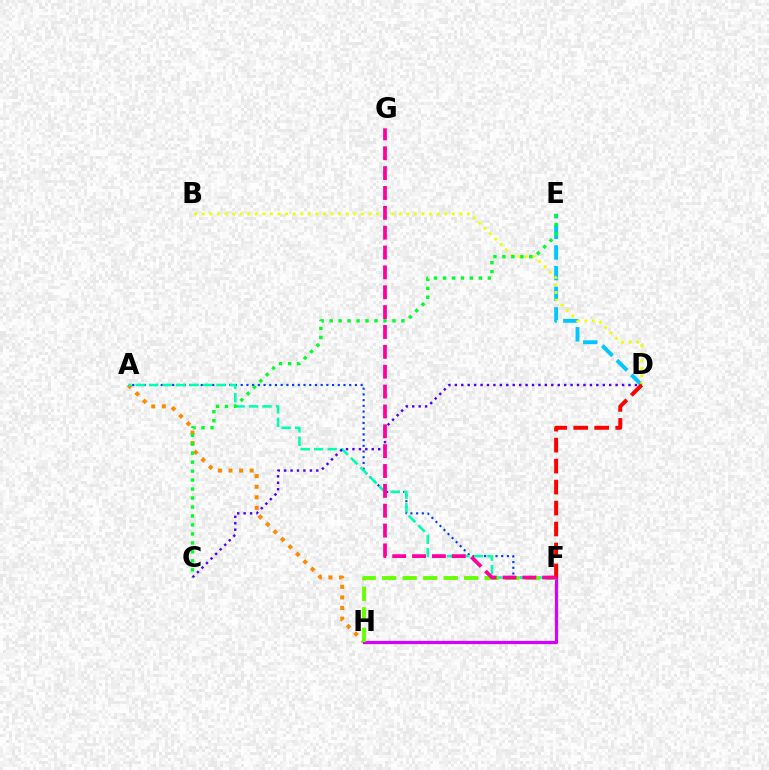{('A', 'H'): [{'color': '#ff8800', 'line_style': 'dotted', 'thickness': 2.87}], ('A', 'F'): [{'color': '#003fff', 'line_style': 'dotted', 'thickness': 1.55}, {'color': '#00ffaf', 'line_style': 'dashed', 'thickness': 1.83}], ('F', 'H'): [{'color': '#d600ff', 'line_style': 'solid', 'thickness': 2.31}, {'color': '#66ff00', 'line_style': 'dashed', 'thickness': 2.79}], ('D', 'E'): [{'color': '#00c7ff', 'line_style': 'dashed', 'thickness': 2.8}], ('B', 'D'): [{'color': '#eeff00', 'line_style': 'dotted', 'thickness': 2.06}], ('C', 'D'): [{'color': '#4f00ff', 'line_style': 'dotted', 'thickness': 1.75}], ('C', 'E'): [{'color': '#00ff27', 'line_style': 'dotted', 'thickness': 2.44}], ('D', 'F'): [{'color': '#ff0000', 'line_style': 'dashed', 'thickness': 2.85}], ('F', 'G'): [{'color': '#ff00a0', 'line_style': 'dashed', 'thickness': 2.7}]}